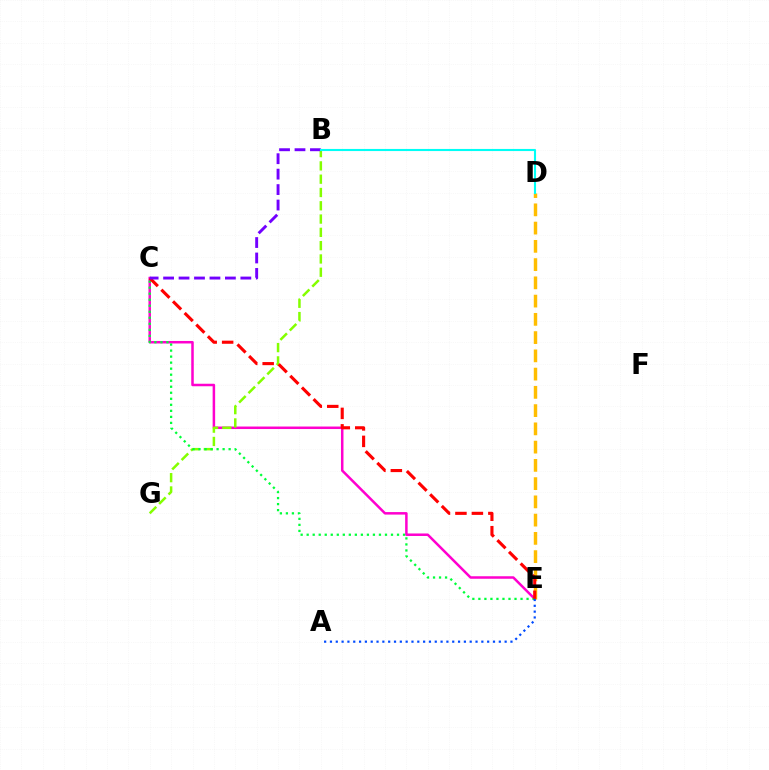{('C', 'E'): [{'color': '#ff00cf', 'line_style': 'solid', 'thickness': 1.81}, {'color': '#00ff39', 'line_style': 'dotted', 'thickness': 1.64}, {'color': '#ff0000', 'line_style': 'dashed', 'thickness': 2.24}], ('B', 'G'): [{'color': '#84ff00', 'line_style': 'dashed', 'thickness': 1.81}], ('D', 'E'): [{'color': '#ffbd00', 'line_style': 'dashed', 'thickness': 2.48}], ('B', 'C'): [{'color': '#7200ff', 'line_style': 'dashed', 'thickness': 2.1}], ('A', 'E'): [{'color': '#004bff', 'line_style': 'dotted', 'thickness': 1.58}], ('B', 'D'): [{'color': '#00fff6', 'line_style': 'solid', 'thickness': 1.52}]}